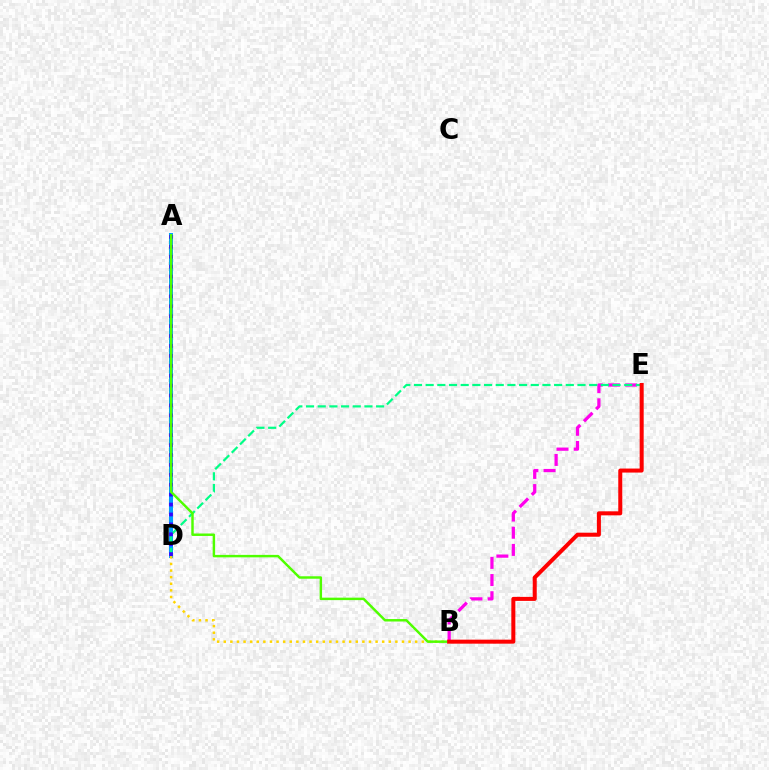{('A', 'D'): [{'color': '#009eff', 'line_style': 'solid', 'thickness': 2.87}, {'color': '#3700ff', 'line_style': 'dotted', 'thickness': 2.69}], ('B', 'E'): [{'color': '#ff00ed', 'line_style': 'dashed', 'thickness': 2.33}, {'color': '#ff0000', 'line_style': 'solid', 'thickness': 2.89}], ('D', 'E'): [{'color': '#00ff86', 'line_style': 'dashed', 'thickness': 1.59}], ('B', 'D'): [{'color': '#ffd500', 'line_style': 'dotted', 'thickness': 1.79}], ('A', 'B'): [{'color': '#4fff00', 'line_style': 'solid', 'thickness': 1.77}]}